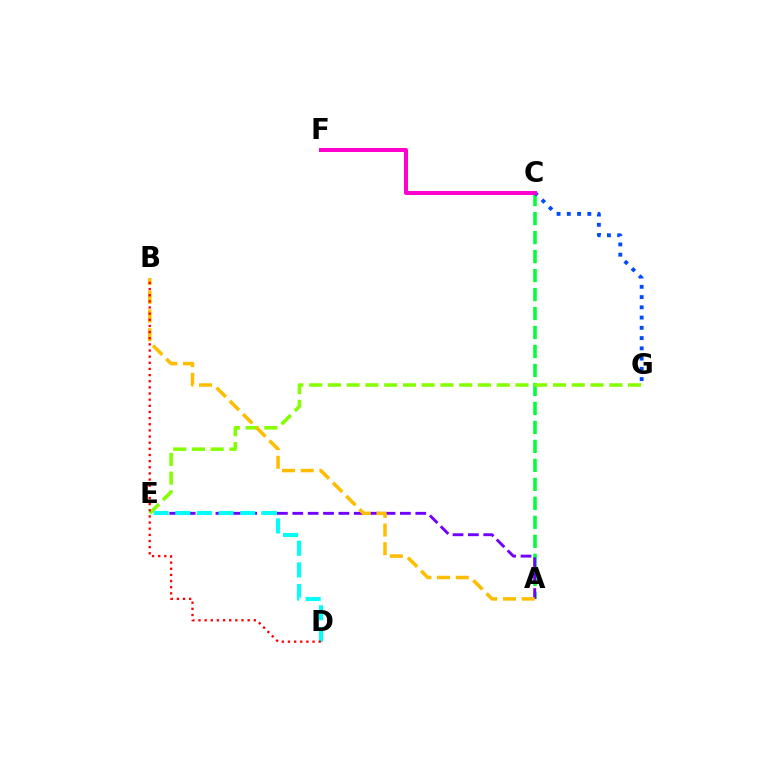{('A', 'C'): [{'color': '#00ff39', 'line_style': 'dashed', 'thickness': 2.58}], ('E', 'G'): [{'color': '#84ff00', 'line_style': 'dashed', 'thickness': 2.55}], ('C', 'G'): [{'color': '#004bff', 'line_style': 'dotted', 'thickness': 2.79}], ('A', 'E'): [{'color': '#7200ff', 'line_style': 'dashed', 'thickness': 2.09}], ('C', 'F'): [{'color': '#ff00cf', 'line_style': 'solid', 'thickness': 2.89}], ('A', 'B'): [{'color': '#ffbd00', 'line_style': 'dashed', 'thickness': 2.54}], ('D', 'E'): [{'color': '#00fff6', 'line_style': 'dashed', 'thickness': 2.94}], ('B', 'D'): [{'color': '#ff0000', 'line_style': 'dotted', 'thickness': 1.67}]}